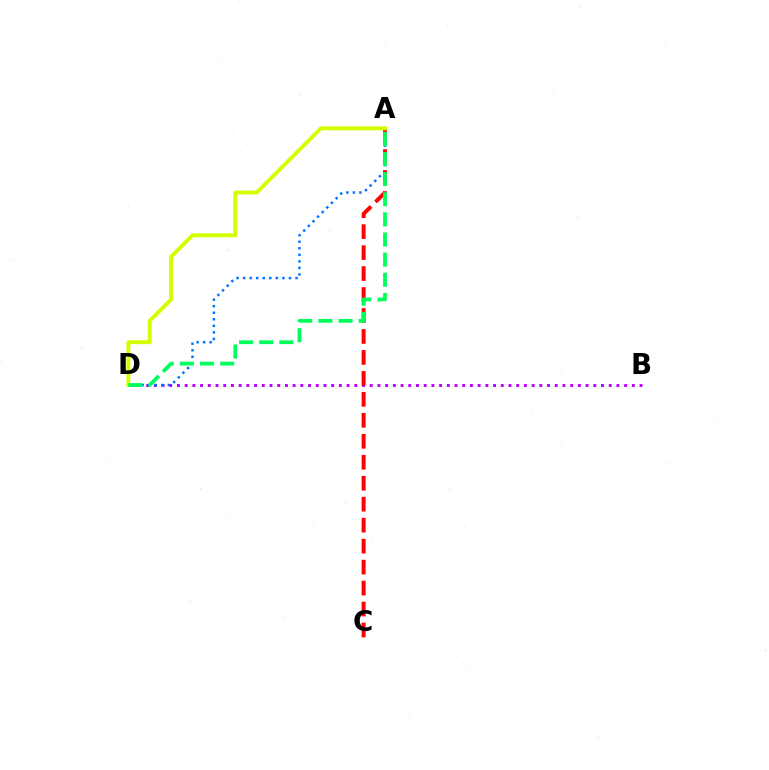{('B', 'D'): [{'color': '#b900ff', 'line_style': 'dotted', 'thickness': 2.09}], ('A', 'D'): [{'color': '#0074ff', 'line_style': 'dotted', 'thickness': 1.78}, {'color': '#d1ff00', 'line_style': 'solid', 'thickness': 2.82}, {'color': '#00ff5c', 'line_style': 'dashed', 'thickness': 2.74}], ('A', 'C'): [{'color': '#ff0000', 'line_style': 'dashed', 'thickness': 2.85}]}